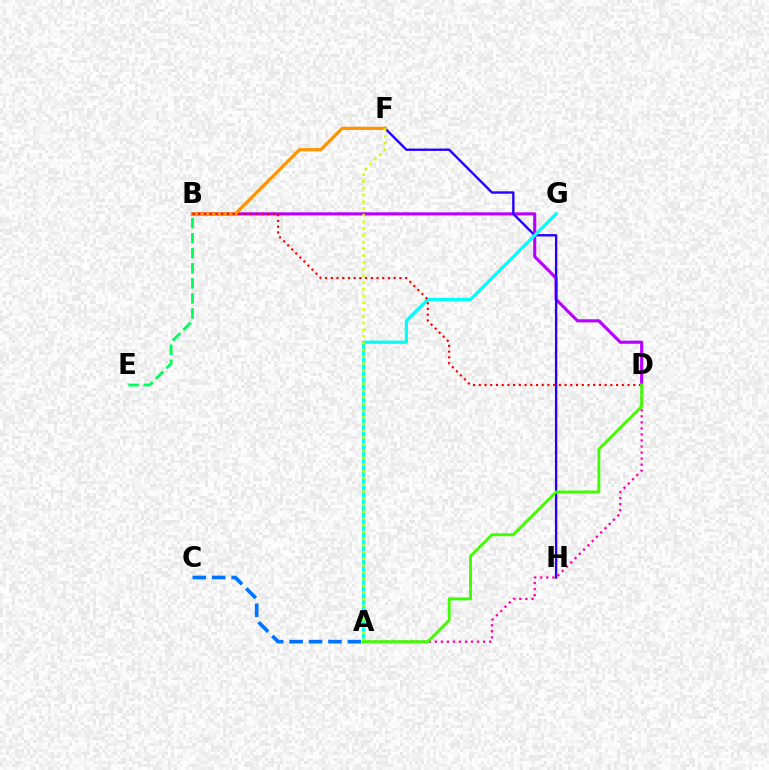{('B', 'E'): [{'color': '#00ff5c', 'line_style': 'dashed', 'thickness': 2.05}], ('B', 'D'): [{'color': '#b900ff', 'line_style': 'solid', 'thickness': 2.25}, {'color': '#ff0000', 'line_style': 'dotted', 'thickness': 1.55}], ('F', 'H'): [{'color': '#2500ff', 'line_style': 'solid', 'thickness': 1.7}], ('A', 'G'): [{'color': '#00fff6', 'line_style': 'solid', 'thickness': 2.32}], ('B', 'F'): [{'color': '#ff9400', 'line_style': 'solid', 'thickness': 2.34}], ('A', 'D'): [{'color': '#ff00ac', 'line_style': 'dotted', 'thickness': 1.64}, {'color': '#3dff00', 'line_style': 'solid', 'thickness': 2.06}], ('A', 'C'): [{'color': '#0074ff', 'line_style': 'dashed', 'thickness': 2.64}], ('A', 'F'): [{'color': '#d1ff00', 'line_style': 'dotted', 'thickness': 1.83}]}